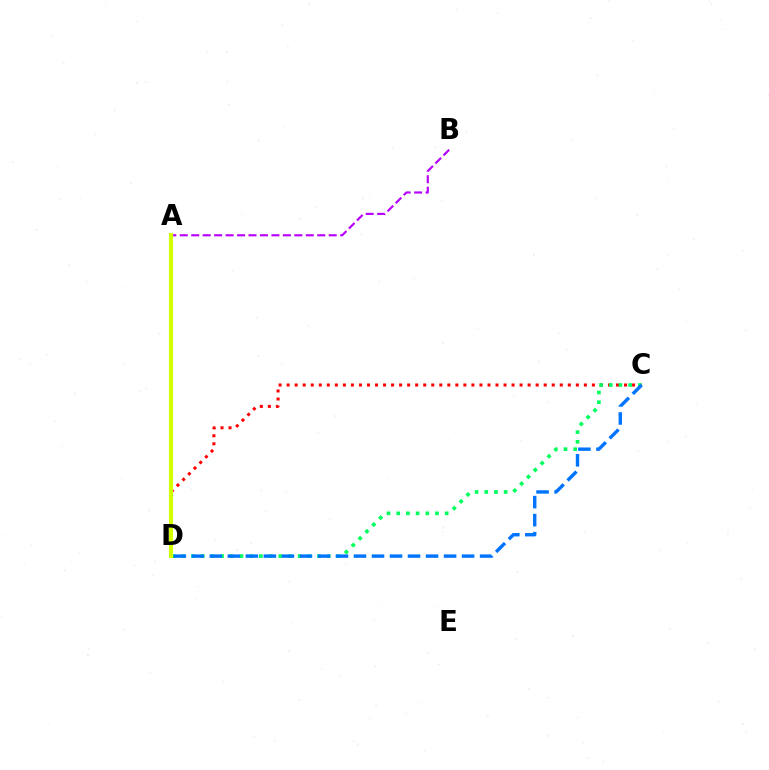{('C', 'D'): [{'color': '#ff0000', 'line_style': 'dotted', 'thickness': 2.18}, {'color': '#00ff5c', 'line_style': 'dotted', 'thickness': 2.63}, {'color': '#0074ff', 'line_style': 'dashed', 'thickness': 2.45}], ('A', 'B'): [{'color': '#b900ff', 'line_style': 'dashed', 'thickness': 1.56}], ('A', 'D'): [{'color': '#d1ff00', 'line_style': 'solid', 'thickness': 2.94}]}